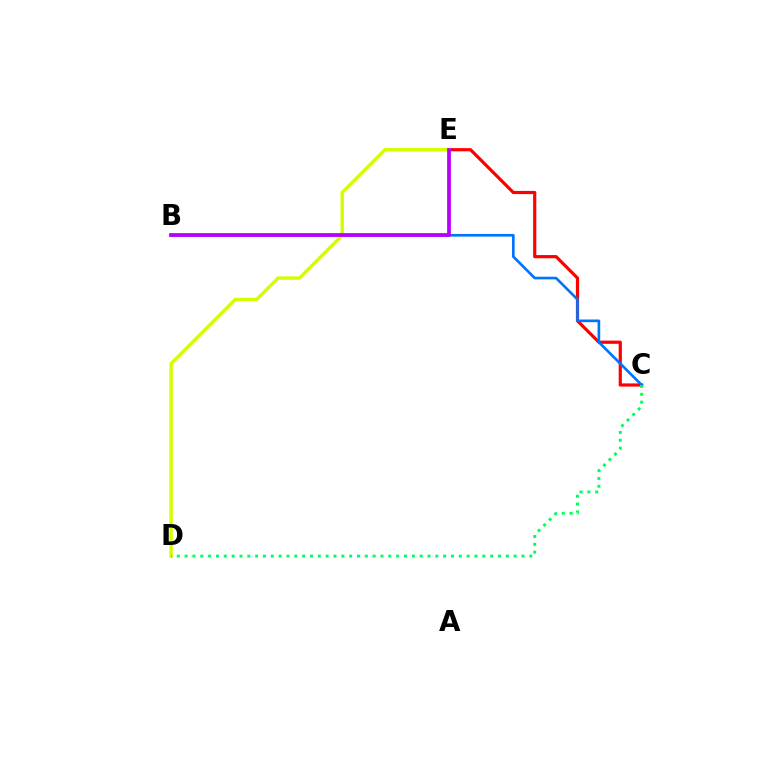{('C', 'E'): [{'color': '#ff0000', 'line_style': 'solid', 'thickness': 2.3}], ('B', 'C'): [{'color': '#0074ff', 'line_style': 'solid', 'thickness': 1.91}], ('D', 'E'): [{'color': '#d1ff00', 'line_style': 'solid', 'thickness': 2.47}], ('B', 'E'): [{'color': '#b900ff', 'line_style': 'solid', 'thickness': 2.71}], ('C', 'D'): [{'color': '#00ff5c', 'line_style': 'dotted', 'thickness': 2.13}]}